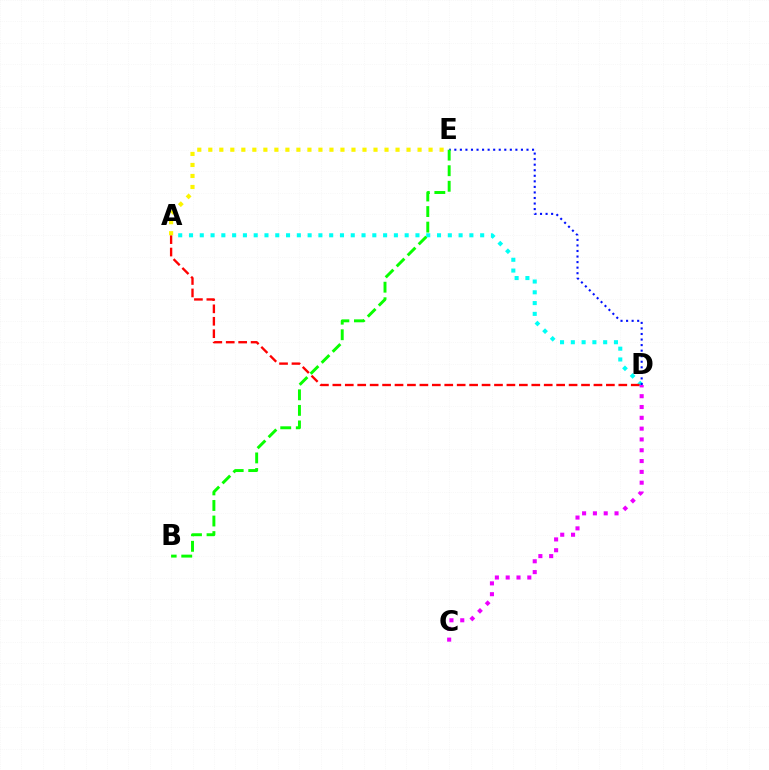{('A', 'D'): [{'color': '#00fff6', 'line_style': 'dotted', 'thickness': 2.93}, {'color': '#ff0000', 'line_style': 'dashed', 'thickness': 1.69}], ('D', 'E'): [{'color': '#0010ff', 'line_style': 'dotted', 'thickness': 1.51}], ('C', 'D'): [{'color': '#ee00ff', 'line_style': 'dotted', 'thickness': 2.94}], ('B', 'E'): [{'color': '#08ff00', 'line_style': 'dashed', 'thickness': 2.11}], ('A', 'E'): [{'color': '#fcf500', 'line_style': 'dotted', 'thickness': 2.99}]}